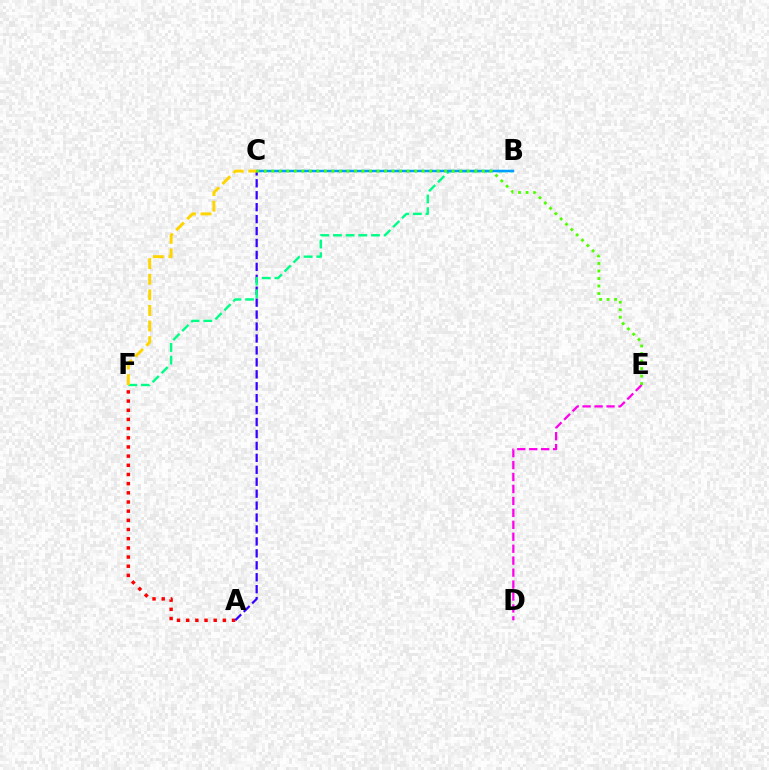{('A', 'F'): [{'color': '#ff0000', 'line_style': 'dotted', 'thickness': 2.49}], ('A', 'C'): [{'color': '#3700ff', 'line_style': 'dashed', 'thickness': 1.62}], ('B', 'F'): [{'color': '#00ff86', 'line_style': 'dashed', 'thickness': 1.72}], ('B', 'C'): [{'color': '#009eff', 'line_style': 'solid', 'thickness': 1.79}], ('C', 'F'): [{'color': '#ffd500', 'line_style': 'dashed', 'thickness': 2.12}], ('C', 'E'): [{'color': '#4fff00', 'line_style': 'dotted', 'thickness': 2.04}], ('D', 'E'): [{'color': '#ff00ed', 'line_style': 'dashed', 'thickness': 1.62}]}